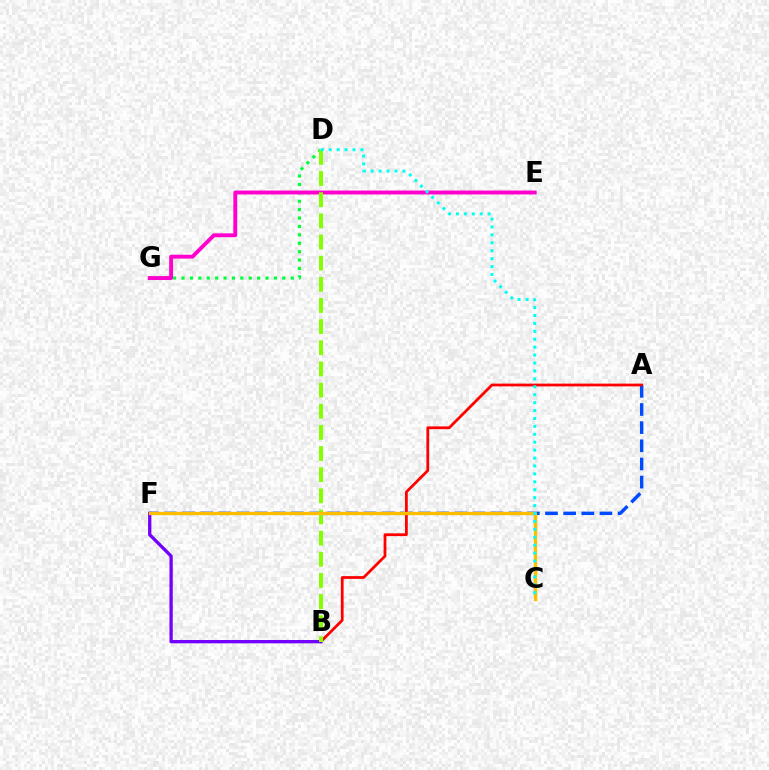{('A', 'F'): [{'color': '#004bff', 'line_style': 'dashed', 'thickness': 2.47}], ('A', 'B'): [{'color': '#ff0000', 'line_style': 'solid', 'thickness': 1.99}], ('B', 'F'): [{'color': '#7200ff', 'line_style': 'solid', 'thickness': 2.38}], ('D', 'G'): [{'color': '#00ff39', 'line_style': 'dotted', 'thickness': 2.28}], ('E', 'G'): [{'color': '#ff00cf', 'line_style': 'solid', 'thickness': 2.81}], ('B', 'D'): [{'color': '#84ff00', 'line_style': 'dashed', 'thickness': 2.87}], ('C', 'F'): [{'color': '#ffbd00', 'line_style': 'solid', 'thickness': 2.39}], ('C', 'D'): [{'color': '#00fff6', 'line_style': 'dotted', 'thickness': 2.15}]}